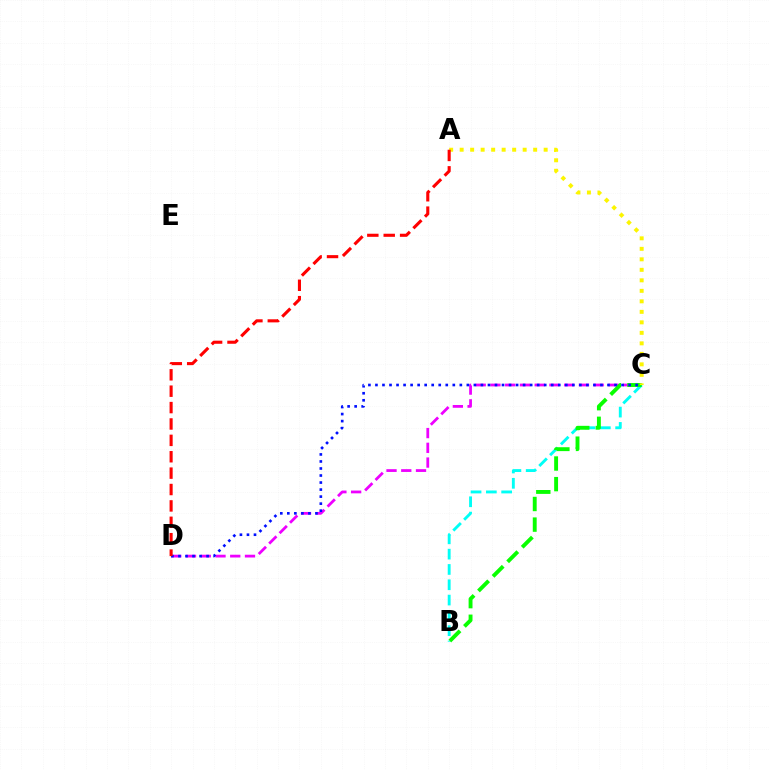{('C', 'D'): [{'color': '#ee00ff', 'line_style': 'dashed', 'thickness': 2.0}, {'color': '#0010ff', 'line_style': 'dotted', 'thickness': 1.91}], ('B', 'C'): [{'color': '#00fff6', 'line_style': 'dashed', 'thickness': 2.08}, {'color': '#08ff00', 'line_style': 'dashed', 'thickness': 2.8}], ('A', 'C'): [{'color': '#fcf500', 'line_style': 'dotted', 'thickness': 2.85}], ('A', 'D'): [{'color': '#ff0000', 'line_style': 'dashed', 'thickness': 2.23}]}